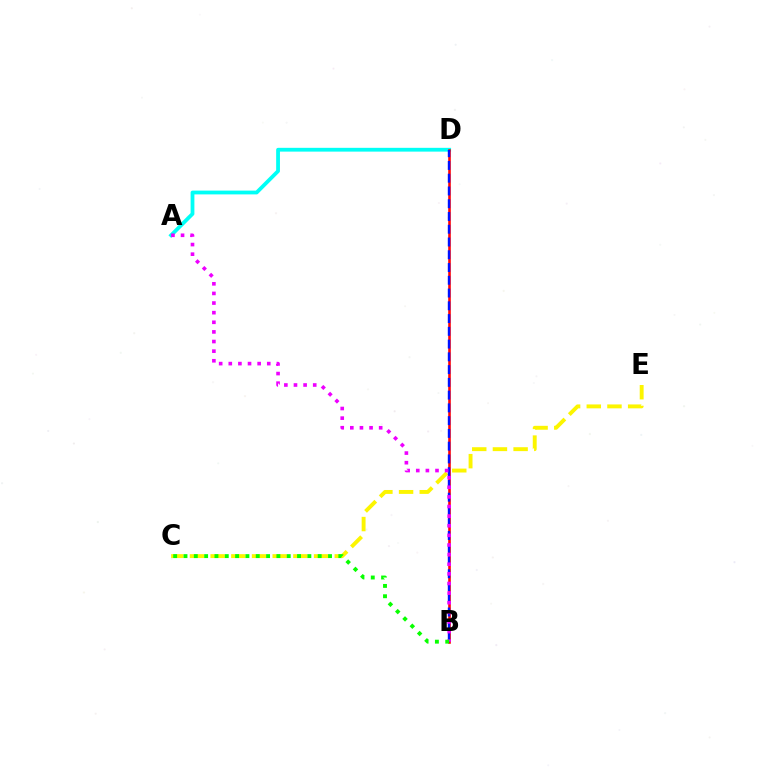{('A', 'D'): [{'color': '#00fff6', 'line_style': 'solid', 'thickness': 2.73}], ('C', 'E'): [{'color': '#fcf500', 'line_style': 'dashed', 'thickness': 2.81}], ('B', 'D'): [{'color': '#ff0000', 'line_style': 'solid', 'thickness': 1.86}, {'color': '#0010ff', 'line_style': 'dashed', 'thickness': 1.73}], ('A', 'B'): [{'color': '#ee00ff', 'line_style': 'dotted', 'thickness': 2.61}], ('B', 'C'): [{'color': '#08ff00', 'line_style': 'dotted', 'thickness': 2.8}]}